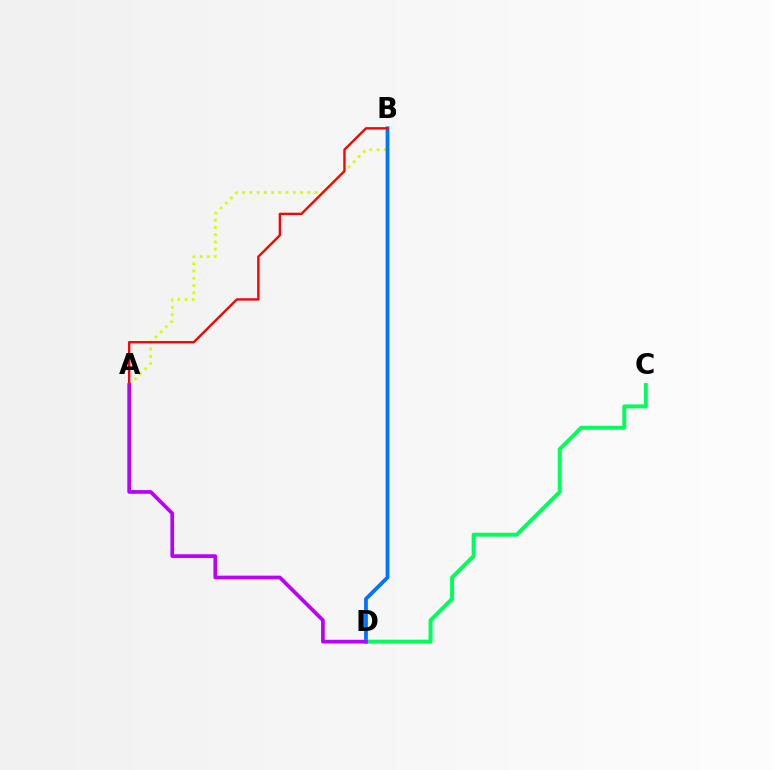{('A', 'B'): [{'color': '#d1ff00', 'line_style': 'dotted', 'thickness': 1.97}, {'color': '#ff0000', 'line_style': 'solid', 'thickness': 1.71}], ('B', 'D'): [{'color': '#0074ff', 'line_style': 'solid', 'thickness': 2.72}], ('C', 'D'): [{'color': '#00ff5c', 'line_style': 'solid', 'thickness': 2.86}], ('A', 'D'): [{'color': '#b900ff', 'line_style': 'solid', 'thickness': 2.67}]}